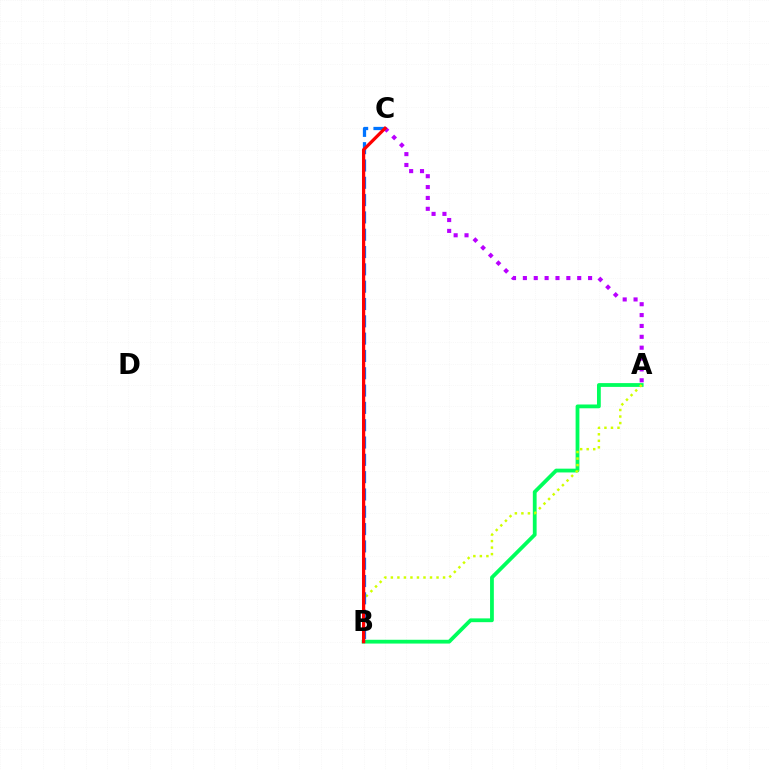{('A', 'C'): [{'color': '#b900ff', 'line_style': 'dotted', 'thickness': 2.95}], ('A', 'B'): [{'color': '#00ff5c', 'line_style': 'solid', 'thickness': 2.73}, {'color': '#d1ff00', 'line_style': 'dotted', 'thickness': 1.77}], ('B', 'C'): [{'color': '#0074ff', 'line_style': 'dashed', 'thickness': 2.35}, {'color': '#ff0000', 'line_style': 'solid', 'thickness': 2.34}]}